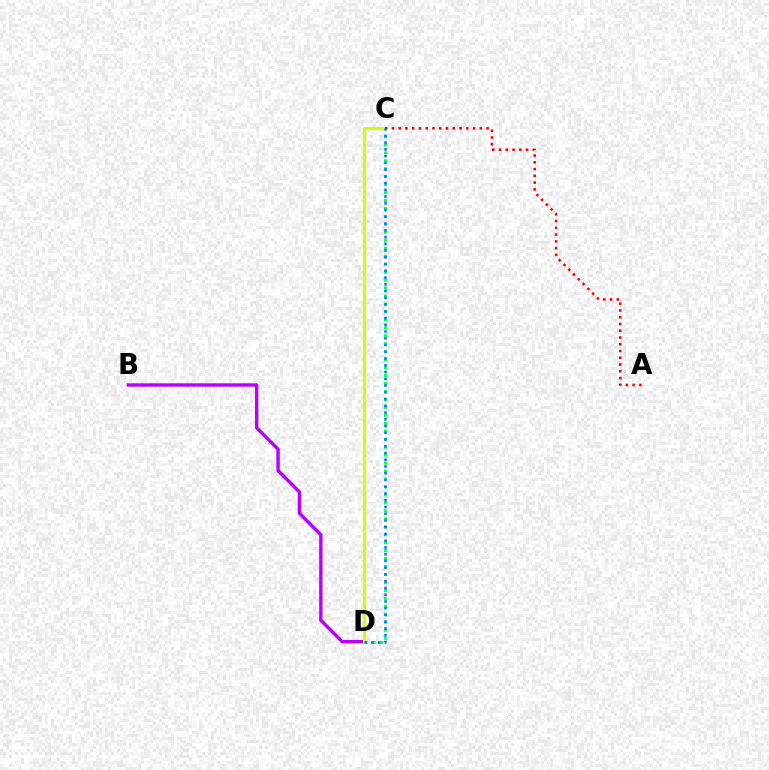{('C', 'D'): [{'color': '#00ff5c', 'line_style': 'dotted', 'thickness': 2.16}, {'color': '#d1ff00', 'line_style': 'solid', 'thickness': 2.23}, {'color': '#0074ff', 'line_style': 'dotted', 'thickness': 1.83}], ('B', 'D'): [{'color': '#b900ff', 'line_style': 'solid', 'thickness': 2.44}], ('A', 'C'): [{'color': '#ff0000', 'line_style': 'dotted', 'thickness': 1.84}]}